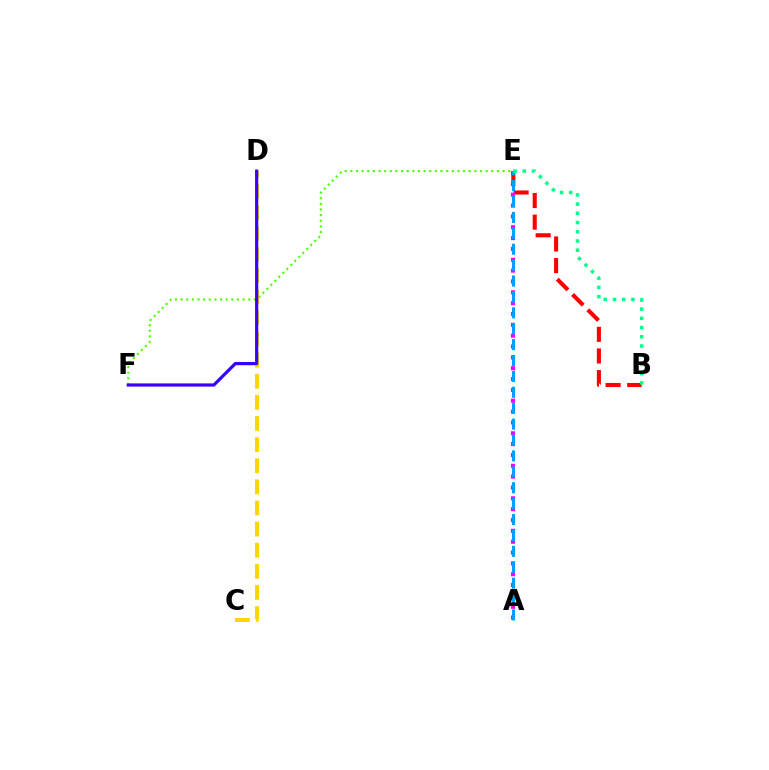{('B', 'E'): [{'color': '#ff0000', 'line_style': 'dashed', 'thickness': 2.94}, {'color': '#00ff86', 'line_style': 'dotted', 'thickness': 2.5}], ('E', 'F'): [{'color': '#4fff00', 'line_style': 'dotted', 'thickness': 1.53}], ('A', 'E'): [{'color': '#ff00ed', 'line_style': 'dotted', 'thickness': 2.95}, {'color': '#009eff', 'line_style': 'dashed', 'thickness': 2.16}], ('C', 'D'): [{'color': '#ffd500', 'line_style': 'dashed', 'thickness': 2.87}], ('D', 'F'): [{'color': '#3700ff', 'line_style': 'solid', 'thickness': 2.3}]}